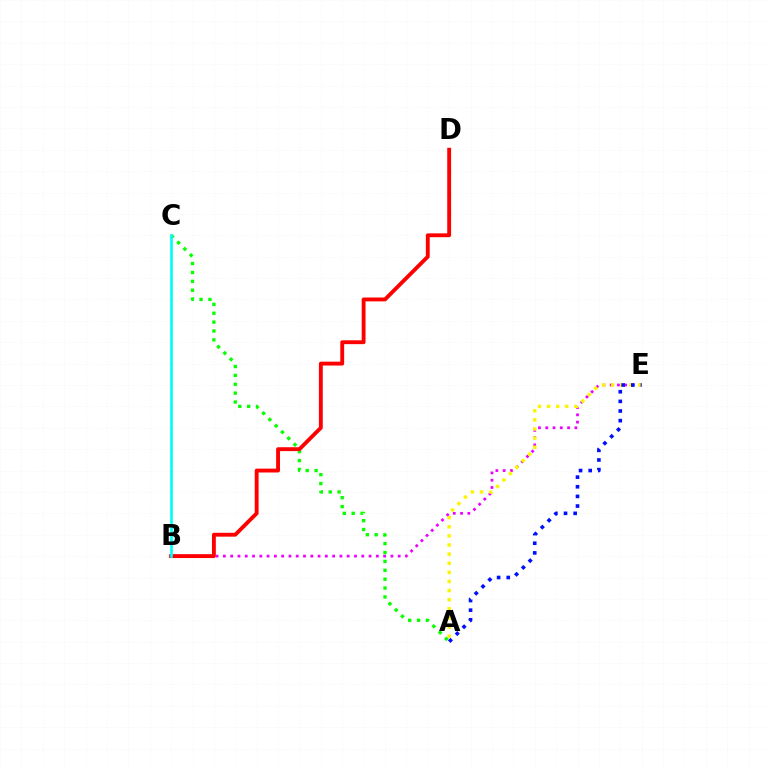{('B', 'E'): [{'color': '#ee00ff', 'line_style': 'dotted', 'thickness': 1.98}], ('A', 'E'): [{'color': '#fcf500', 'line_style': 'dotted', 'thickness': 2.48}, {'color': '#0010ff', 'line_style': 'dotted', 'thickness': 2.62}], ('A', 'C'): [{'color': '#08ff00', 'line_style': 'dotted', 'thickness': 2.41}], ('B', 'D'): [{'color': '#ff0000', 'line_style': 'solid', 'thickness': 2.78}], ('B', 'C'): [{'color': '#00fff6', 'line_style': 'solid', 'thickness': 1.95}]}